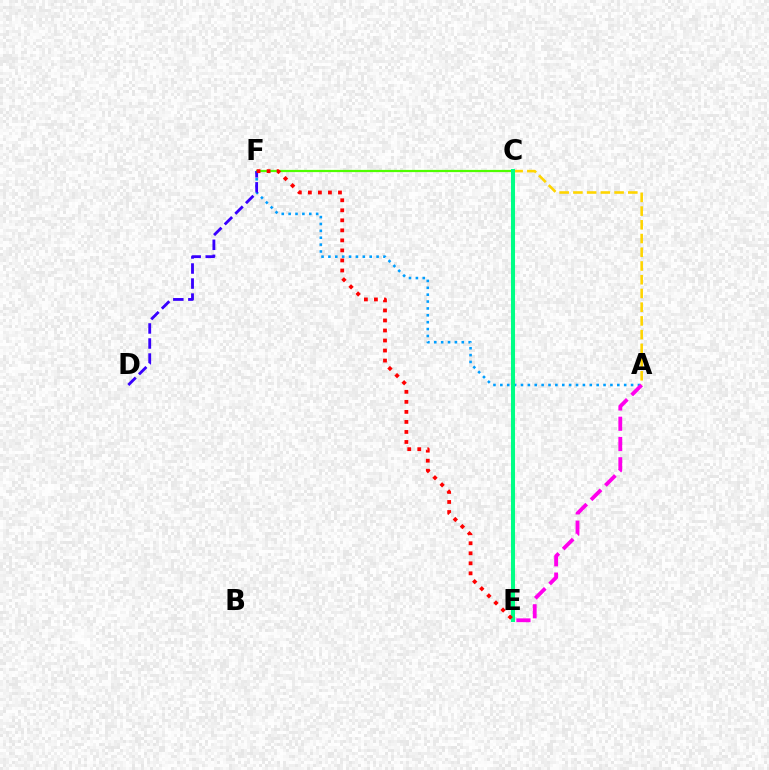{('A', 'F'): [{'color': '#009eff', 'line_style': 'dotted', 'thickness': 1.87}], ('C', 'F'): [{'color': '#4fff00', 'line_style': 'solid', 'thickness': 1.6}], ('D', 'F'): [{'color': '#3700ff', 'line_style': 'dashed', 'thickness': 2.04}], ('A', 'C'): [{'color': '#ffd500', 'line_style': 'dashed', 'thickness': 1.86}], ('A', 'E'): [{'color': '#ff00ed', 'line_style': 'dashed', 'thickness': 2.75}], ('C', 'E'): [{'color': '#00ff86', 'line_style': 'solid', 'thickness': 2.91}], ('E', 'F'): [{'color': '#ff0000', 'line_style': 'dotted', 'thickness': 2.72}]}